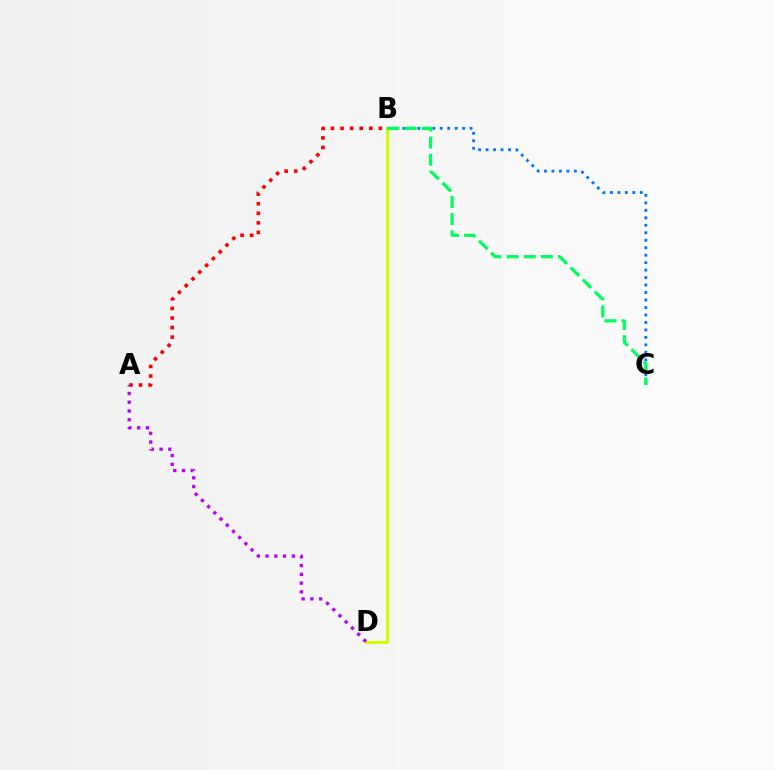{('B', 'D'): [{'color': '#d1ff00', 'line_style': 'solid', 'thickness': 2.25}], ('A', 'B'): [{'color': '#ff0000', 'line_style': 'dotted', 'thickness': 2.6}], ('B', 'C'): [{'color': '#0074ff', 'line_style': 'dotted', 'thickness': 2.03}, {'color': '#00ff5c', 'line_style': 'dashed', 'thickness': 2.32}], ('A', 'D'): [{'color': '#b900ff', 'line_style': 'dotted', 'thickness': 2.38}]}